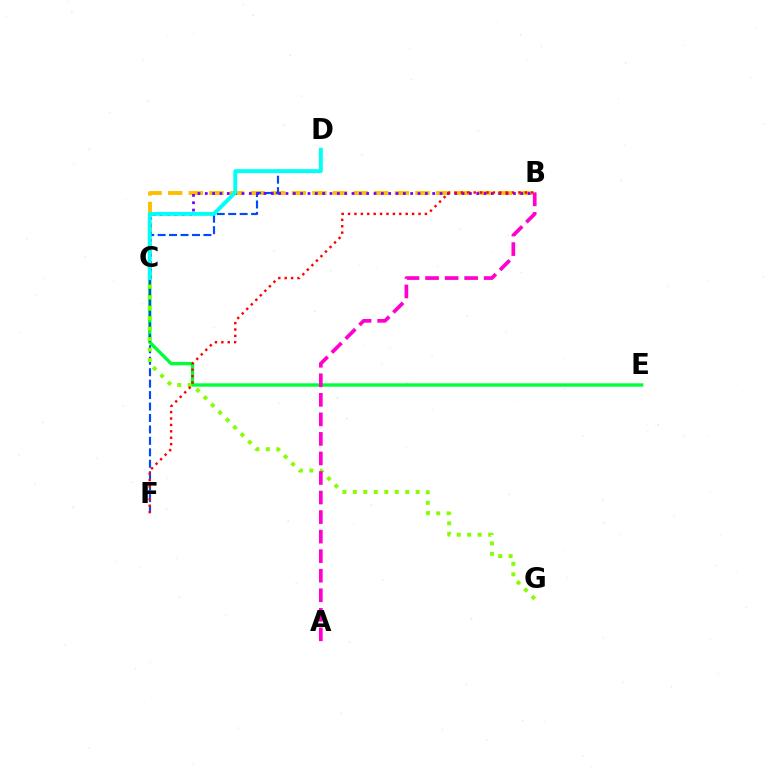{('C', 'E'): [{'color': '#00ff39', 'line_style': 'solid', 'thickness': 2.43}], ('B', 'C'): [{'color': '#ffbd00', 'line_style': 'dashed', 'thickness': 2.8}, {'color': '#7200ff', 'line_style': 'dotted', 'thickness': 1.99}], ('D', 'F'): [{'color': '#004bff', 'line_style': 'dashed', 'thickness': 1.56}], ('C', 'G'): [{'color': '#84ff00', 'line_style': 'dotted', 'thickness': 2.85}], ('B', 'F'): [{'color': '#ff0000', 'line_style': 'dotted', 'thickness': 1.74}], ('C', 'D'): [{'color': '#00fff6', 'line_style': 'solid', 'thickness': 2.82}], ('A', 'B'): [{'color': '#ff00cf', 'line_style': 'dashed', 'thickness': 2.65}]}